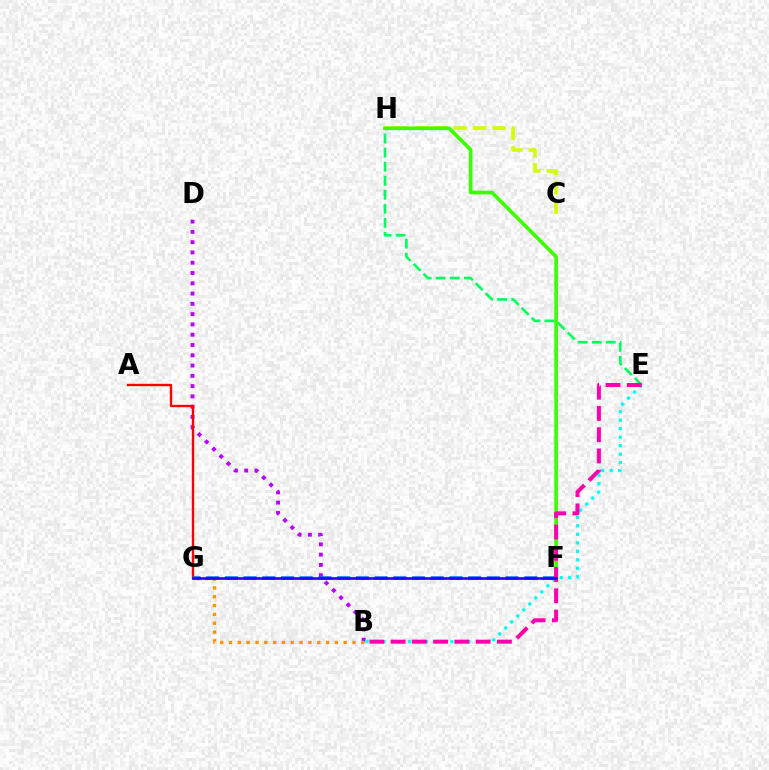{('B', 'D'): [{'color': '#b900ff', 'line_style': 'dotted', 'thickness': 2.79}], ('E', 'H'): [{'color': '#00ff5c', 'line_style': 'dashed', 'thickness': 1.91}], ('A', 'G'): [{'color': '#ff0000', 'line_style': 'solid', 'thickness': 1.7}], ('C', 'H'): [{'color': '#d1ff00', 'line_style': 'dashed', 'thickness': 2.64}], ('F', 'H'): [{'color': '#3dff00', 'line_style': 'solid', 'thickness': 2.66}], ('B', 'G'): [{'color': '#ff9400', 'line_style': 'dotted', 'thickness': 2.4}], ('B', 'E'): [{'color': '#00fff6', 'line_style': 'dotted', 'thickness': 2.31}, {'color': '#ff00ac', 'line_style': 'dashed', 'thickness': 2.89}], ('F', 'G'): [{'color': '#0074ff', 'line_style': 'dashed', 'thickness': 2.54}, {'color': '#2500ff', 'line_style': 'solid', 'thickness': 1.89}]}